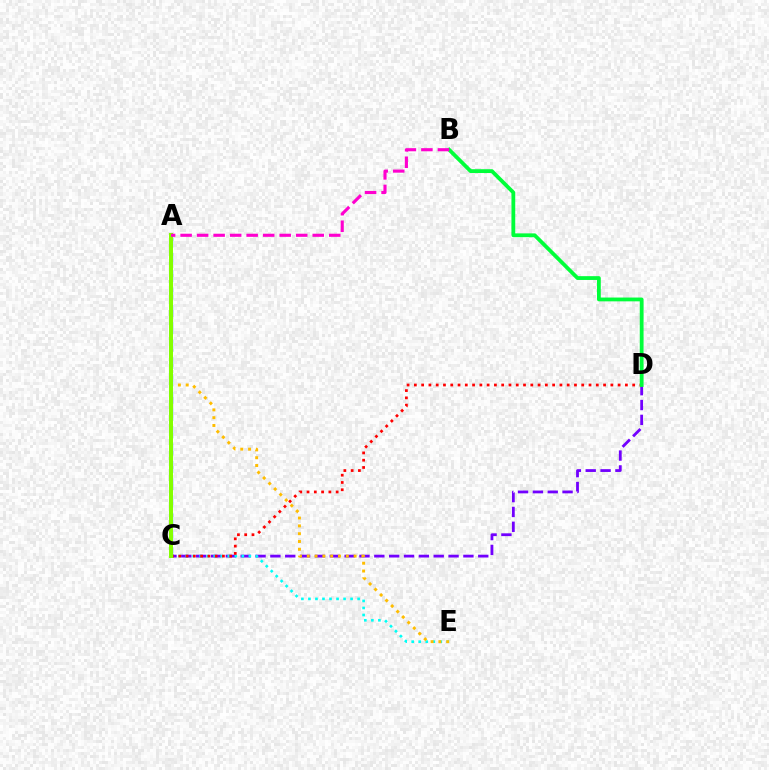{('C', 'D'): [{'color': '#7200ff', 'line_style': 'dashed', 'thickness': 2.02}, {'color': '#ff0000', 'line_style': 'dotted', 'thickness': 1.98}], ('C', 'E'): [{'color': '#00fff6', 'line_style': 'dotted', 'thickness': 1.91}], ('A', 'C'): [{'color': '#004bff', 'line_style': 'dashed', 'thickness': 2.35}, {'color': '#84ff00', 'line_style': 'solid', 'thickness': 2.88}], ('B', 'D'): [{'color': '#00ff39', 'line_style': 'solid', 'thickness': 2.74}], ('A', 'E'): [{'color': '#ffbd00', 'line_style': 'dotted', 'thickness': 2.12}], ('A', 'B'): [{'color': '#ff00cf', 'line_style': 'dashed', 'thickness': 2.24}]}